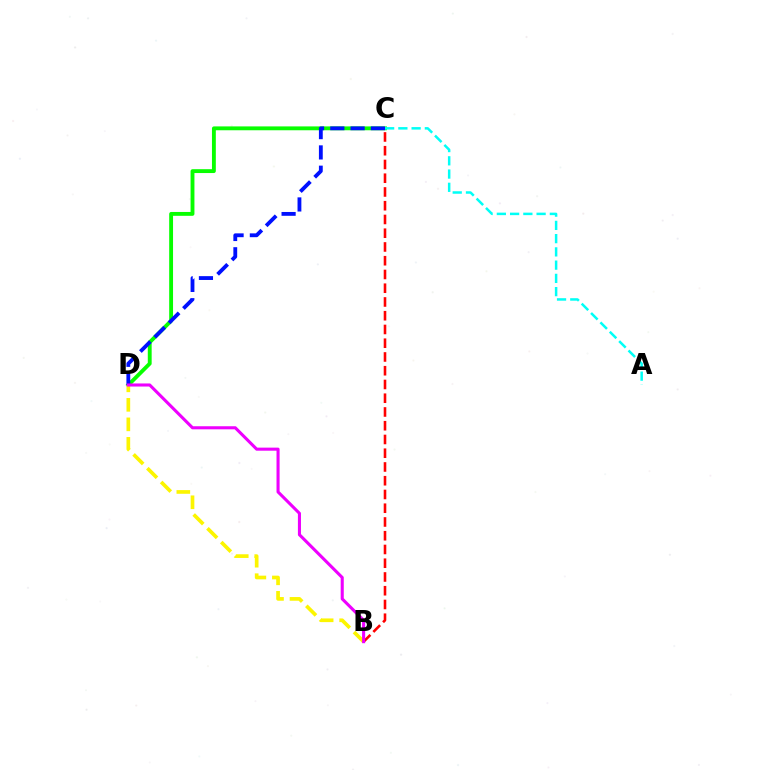{('C', 'D'): [{'color': '#08ff00', 'line_style': 'solid', 'thickness': 2.78}, {'color': '#0010ff', 'line_style': 'dashed', 'thickness': 2.76}], ('B', 'D'): [{'color': '#fcf500', 'line_style': 'dashed', 'thickness': 2.65}, {'color': '#ee00ff', 'line_style': 'solid', 'thickness': 2.22}], ('B', 'C'): [{'color': '#ff0000', 'line_style': 'dashed', 'thickness': 1.87}], ('A', 'C'): [{'color': '#00fff6', 'line_style': 'dashed', 'thickness': 1.8}]}